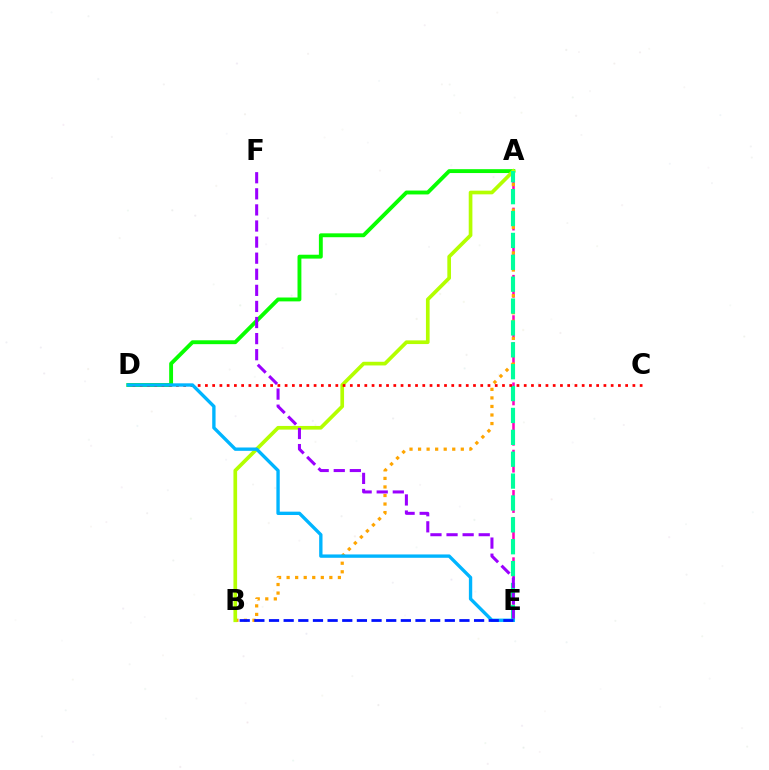{('A', 'E'): [{'color': '#ff00bd', 'line_style': 'dashed', 'thickness': 1.83}, {'color': '#00ff9d', 'line_style': 'dashed', 'thickness': 2.97}], ('A', 'D'): [{'color': '#08ff00', 'line_style': 'solid', 'thickness': 2.79}], ('A', 'B'): [{'color': '#ffa500', 'line_style': 'dotted', 'thickness': 2.32}, {'color': '#b3ff00', 'line_style': 'solid', 'thickness': 2.65}], ('E', 'F'): [{'color': '#9b00ff', 'line_style': 'dashed', 'thickness': 2.19}], ('C', 'D'): [{'color': '#ff0000', 'line_style': 'dotted', 'thickness': 1.97}], ('D', 'E'): [{'color': '#00b5ff', 'line_style': 'solid', 'thickness': 2.41}], ('B', 'E'): [{'color': '#0010ff', 'line_style': 'dashed', 'thickness': 1.99}]}